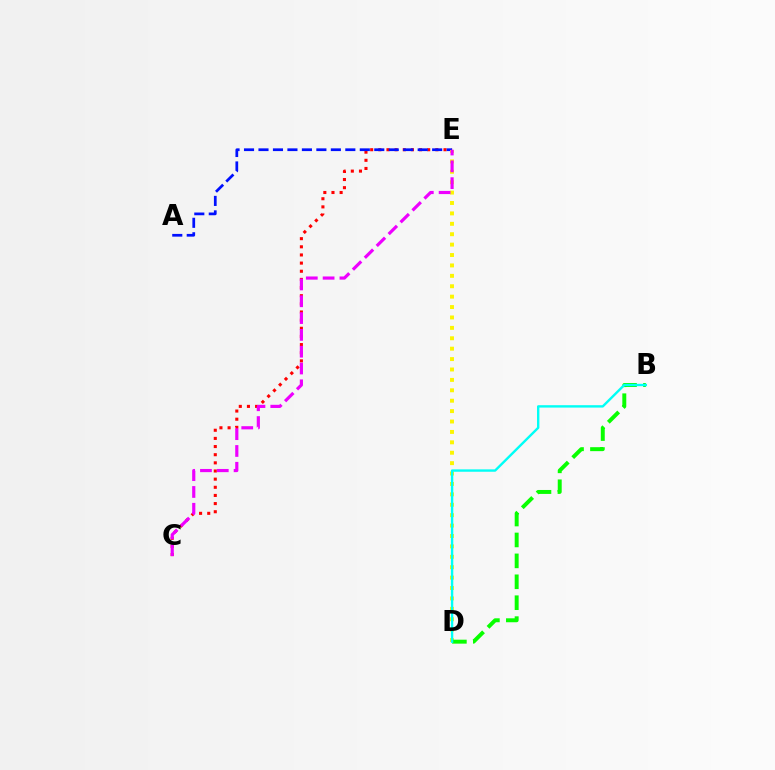{('C', 'E'): [{'color': '#ff0000', 'line_style': 'dotted', 'thickness': 2.21}, {'color': '#ee00ff', 'line_style': 'dashed', 'thickness': 2.28}], ('A', 'E'): [{'color': '#0010ff', 'line_style': 'dashed', 'thickness': 1.97}], ('D', 'E'): [{'color': '#fcf500', 'line_style': 'dotted', 'thickness': 2.83}], ('B', 'D'): [{'color': '#08ff00', 'line_style': 'dashed', 'thickness': 2.84}, {'color': '#00fff6', 'line_style': 'solid', 'thickness': 1.72}]}